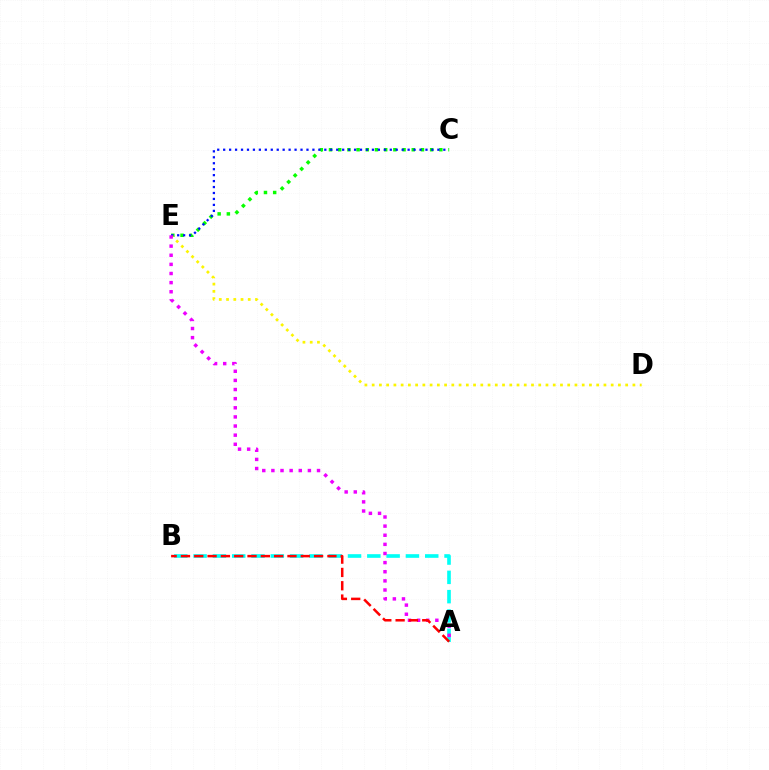{('C', 'E'): [{'color': '#08ff00', 'line_style': 'dotted', 'thickness': 2.5}, {'color': '#0010ff', 'line_style': 'dotted', 'thickness': 1.62}], ('D', 'E'): [{'color': '#fcf500', 'line_style': 'dotted', 'thickness': 1.97}], ('A', 'B'): [{'color': '#00fff6', 'line_style': 'dashed', 'thickness': 2.62}, {'color': '#ff0000', 'line_style': 'dashed', 'thickness': 1.81}], ('A', 'E'): [{'color': '#ee00ff', 'line_style': 'dotted', 'thickness': 2.48}]}